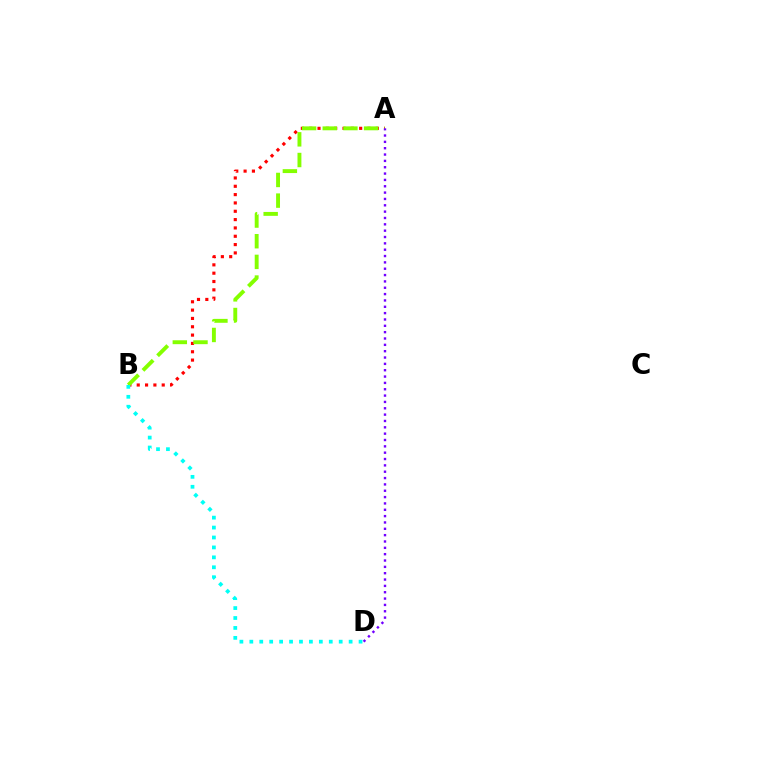{('A', 'B'): [{'color': '#ff0000', 'line_style': 'dotted', 'thickness': 2.26}, {'color': '#84ff00', 'line_style': 'dashed', 'thickness': 2.81}], ('B', 'D'): [{'color': '#00fff6', 'line_style': 'dotted', 'thickness': 2.7}], ('A', 'D'): [{'color': '#7200ff', 'line_style': 'dotted', 'thickness': 1.72}]}